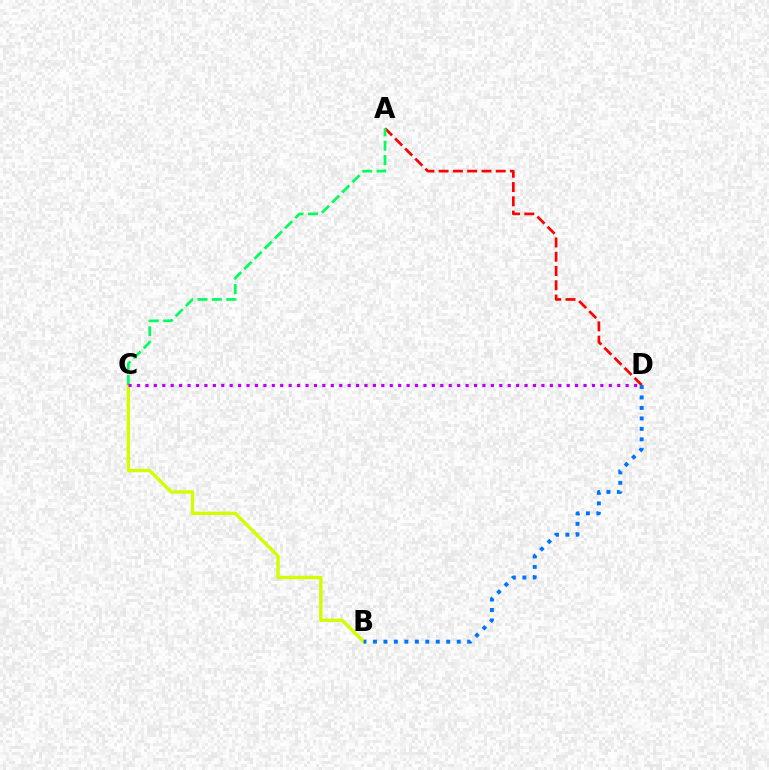{('B', 'C'): [{'color': '#d1ff00', 'line_style': 'solid', 'thickness': 2.44}], ('A', 'D'): [{'color': '#ff0000', 'line_style': 'dashed', 'thickness': 1.94}], ('A', 'C'): [{'color': '#00ff5c', 'line_style': 'dashed', 'thickness': 1.96}], ('C', 'D'): [{'color': '#b900ff', 'line_style': 'dotted', 'thickness': 2.29}], ('B', 'D'): [{'color': '#0074ff', 'line_style': 'dotted', 'thickness': 2.85}]}